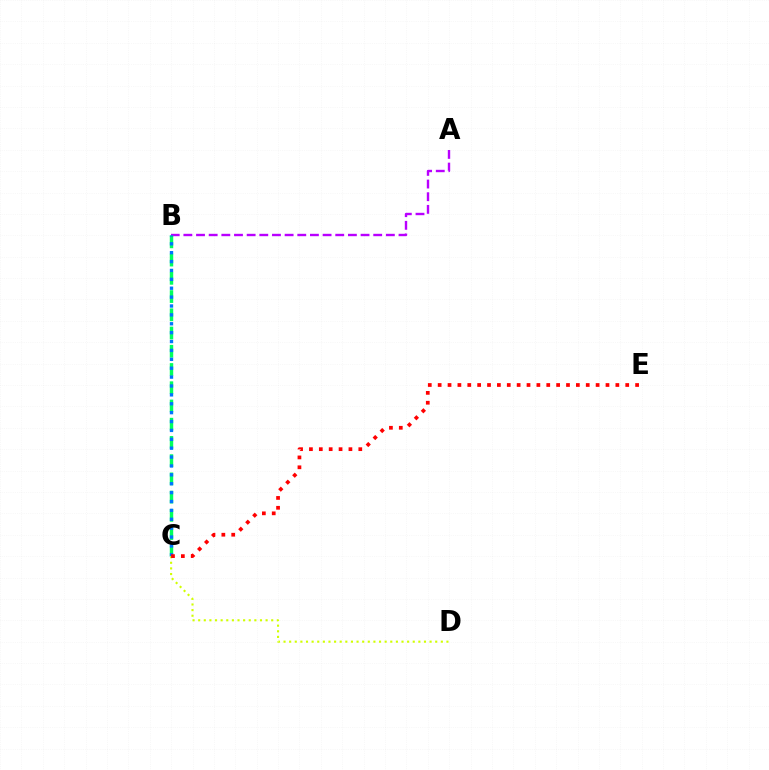{('A', 'B'): [{'color': '#b900ff', 'line_style': 'dashed', 'thickness': 1.72}], ('B', 'C'): [{'color': '#00ff5c', 'line_style': 'dashed', 'thickness': 2.48}, {'color': '#0074ff', 'line_style': 'dotted', 'thickness': 2.41}], ('C', 'D'): [{'color': '#d1ff00', 'line_style': 'dotted', 'thickness': 1.53}], ('C', 'E'): [{'color': '#ff0000', 'line_style': 'dotted', 'thickness': 2.68}]}